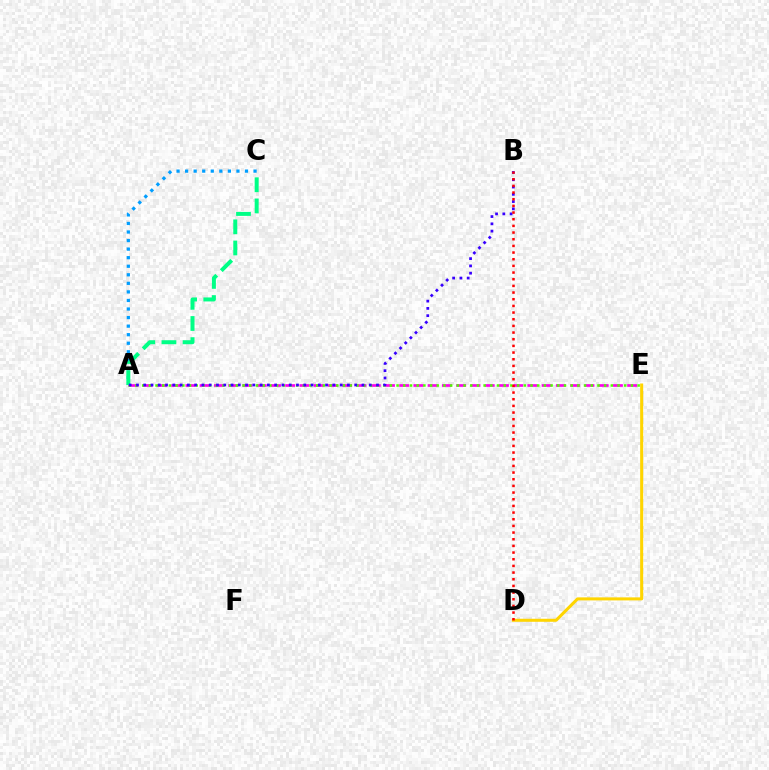{('A', 'E'): [{'color': '#ff00ed', 'line_style': 'dashed', 'thickness': 1.94}, {'color': '#4fff00', 'line_style': 'dotted', 'thickness': 1.82}], ('A', 'C'): [{'color': '#009eff', 'line_style': 'dotted', 'thickness': 2.32}, {'color': '#00ff86', 'line_style': 'dashed', 'thickness': 2.87}], ('D', 'E'): [{'color': '#ffd500', 'line_style': 'solid', 'thickness': 2.18}], ('A', 'B'): [{'color': '#3700ff', 'line_style': 'dotted', 'thickness': 1.98}], ('B', 'D'): [{'color': '#ff0000', 'line_style': 'dotted', 'thickness': 1.81}]}